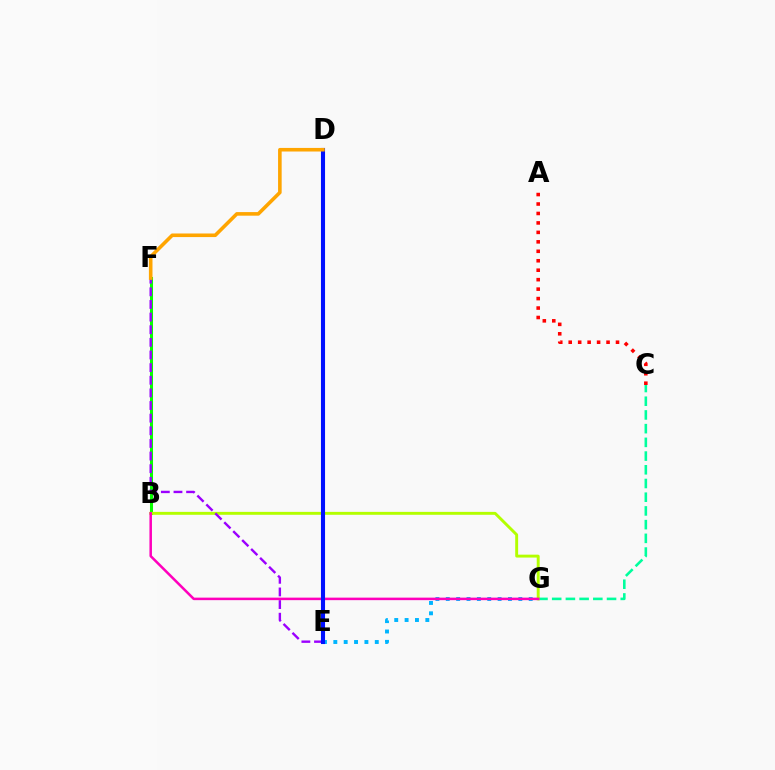{('B', 'F'): [{'color': '#08ff00', 'line_style': 'solid', 'thickness': 2.19}], ('C', 'G'): [{'color': '#00ff9d', 'line_style': 'dashed', 'thickness': 1.86}], ('B', 'G'): [{'color': '#b3ff00', 'line_style': 'solid', 'thickness': 2.1}, {'color': '#ff00bd', 'line_style': 'solid', 'thickness': 1.82}], ('E', 'G'): [{'color': '#00b5ff', 'line_style': 'dotted', 'thickness': 2.82}], ('E', 'F'): [{'color': '#9b00ff', 'line_style': 'dashed', 'thickness': 1.72}], ('A', 'C'): [{'color': '#ff0000', 'line_style': 'dotted', 'thickness': 2.57}], ('D', 'E'): [{'color': '#0010ff', 'line_style': 'solid', 'thickness': 2.94}], ('D', 'F'): [{'color': '#ffa500', 'line_style': 'solid', 'thickness': 2.58}]}